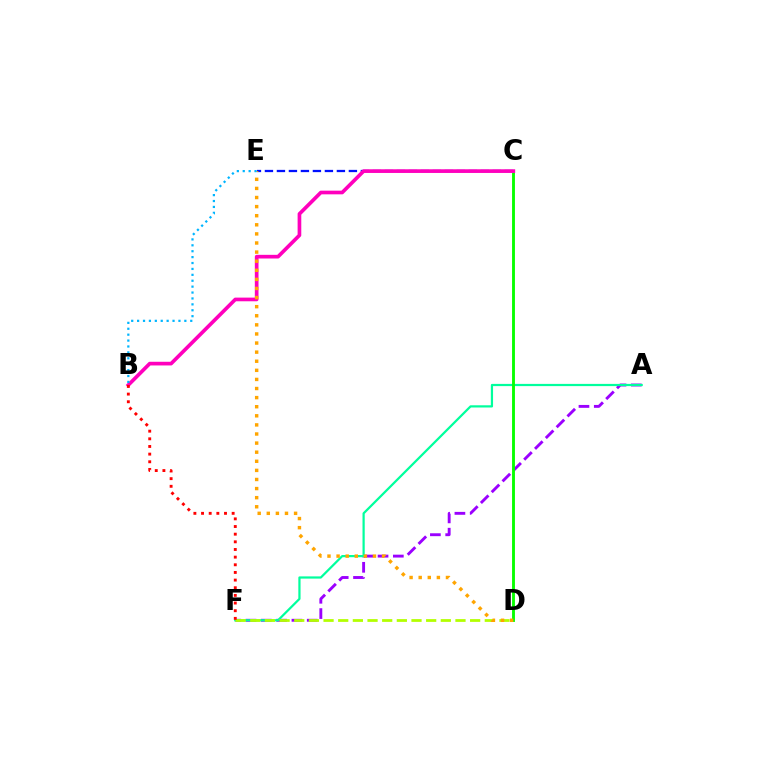{('A', 'F'): [{'color': '#9b00ff', 'line_style': 'dashed', 'thickness': 2.08}, {'color': '#00ff9d', 'line_style': 'solid', 'thickness': 1.6}], ('C', 'E'): [{'color': '#0010ff', 'line_style': 'dashed', 'thickness': 1.63}], ('C', 'D'): [{'color': '#08ff00', 'line_style': 'solid', 'thickness': 2.07}], ('D', 'F'): [{'color': '#b3ff00', 'line_style': 'dashed', 'thickness': 1.99}], ('B', 'C'): [{'color': '#ff00bd', 'line_style': 'solid', 'thickness': 2.64}], ('D', 'E'): [{'color': '#ffa500', 'line_style': 'dotted', 'thickness': 2.47}], ('B', 'E'): [{'color': '#00b5ff', 'line_style': 'dotted', 'thickness': 1.6}], ('B', 'F'): [{'color': '#ff0000', 'line_style': 'dotted', 'thickness': 2.08}]}